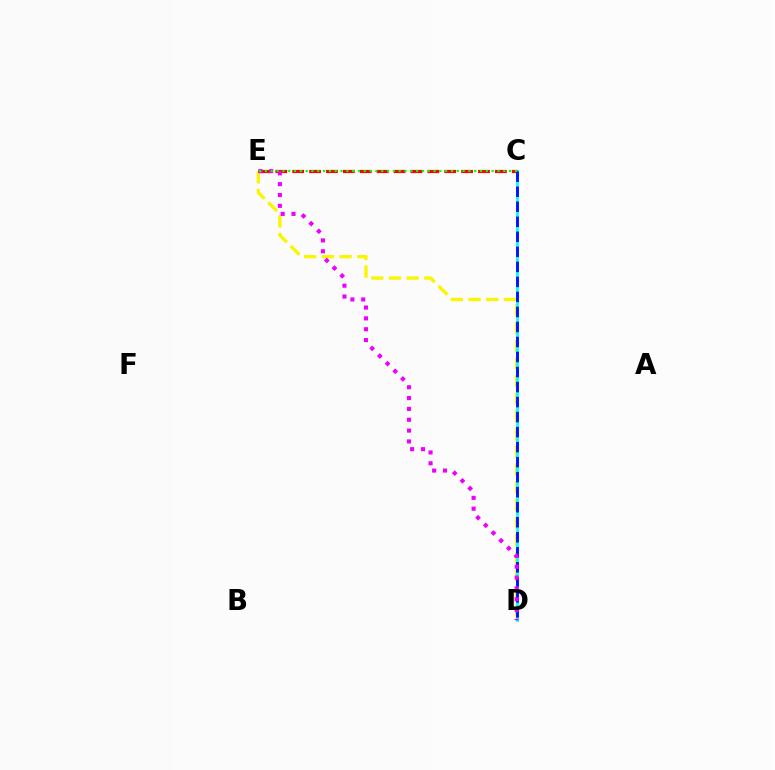{('D', 'E'): [{'color': '#fcf500', 'line_style': 'dashed', 'thickness': 2.4}, {'color': '#ee00ff', 'line_style': 'dotted', 'thickness': 2.95}], ('C', 'D'): [{'color': '#00fff6', 'line_style': 'solid', 'thickness': 2.01}, {'color': '#0010ff', 'line_style': 'dashed', 'thickness': 2.04}], ('C', 'E'): [{'color': '#ff0000', 'line_style': 'dashed', 'thickness': 2.29}, {'color': '#08ff00', 'line_style': 'dotted', 'thickness': 1.58}]}